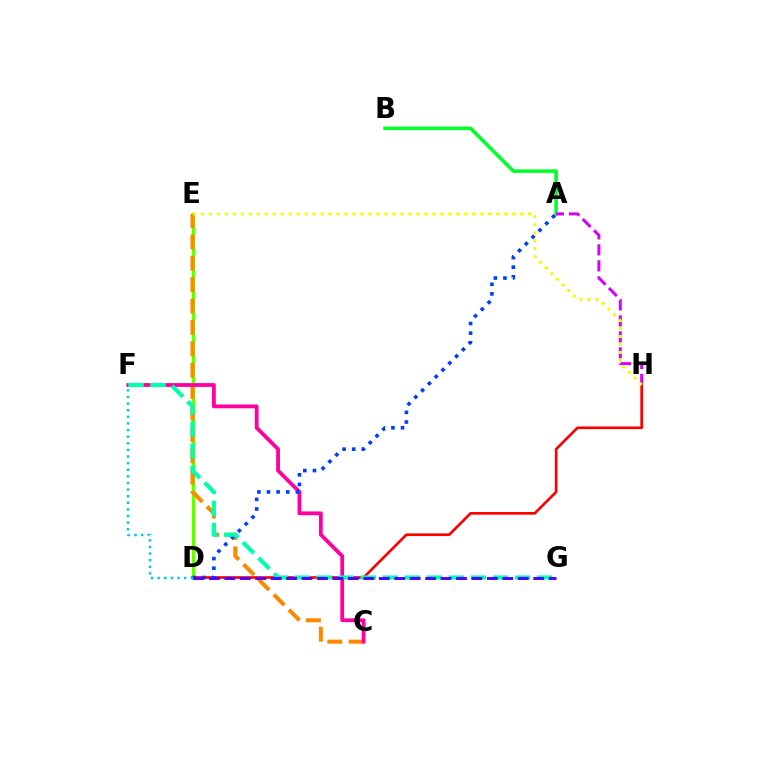{('D', 'E'): [{'color': '#66ff00', 'line_style': 'solid', 'thickness': 2.45}], ('D', 'H'): [{'color': '#ff0000', 'line_style': 'solid', 'thickness': 1.92}], ('C', 'E'): [{'color': '#ff8800', 'line_style': 'dashed', 'thickness': 2.91}], ('A', 'B'): [{'color': '#00ff27', 'line_style': 'solid', 'thickness': 2.53}], ('C', 'F'): [{'color': '#ff00a0', 'line_style': 'solid', 'thickness': 2.74}], ('A', 'D'): [{'color': '#003fff', 'line_style': 'dotted', 'thickness': 2.61}], ('A', 'H'): [{'color': '#d600ff', 'line_style': 'dashed', 'thickness': 2.17}], ('F', 'G'): [{'color': '#00ffaf', 'line_style': 'dashed', 'thickness': 2.99}], ('D', 'G'): [{'color': '#4f00ff', 'line_style': 'dashed', 'thickness': 2.1}], ('D', 'F'): [{'color': '#00c7ff', 'line_style': 'dotted', 'thickness': 1.8}], ('E', 'H'): [{'color': '#eeff00', 'line_style': 'dotted', 'thickness': 2.17}]}